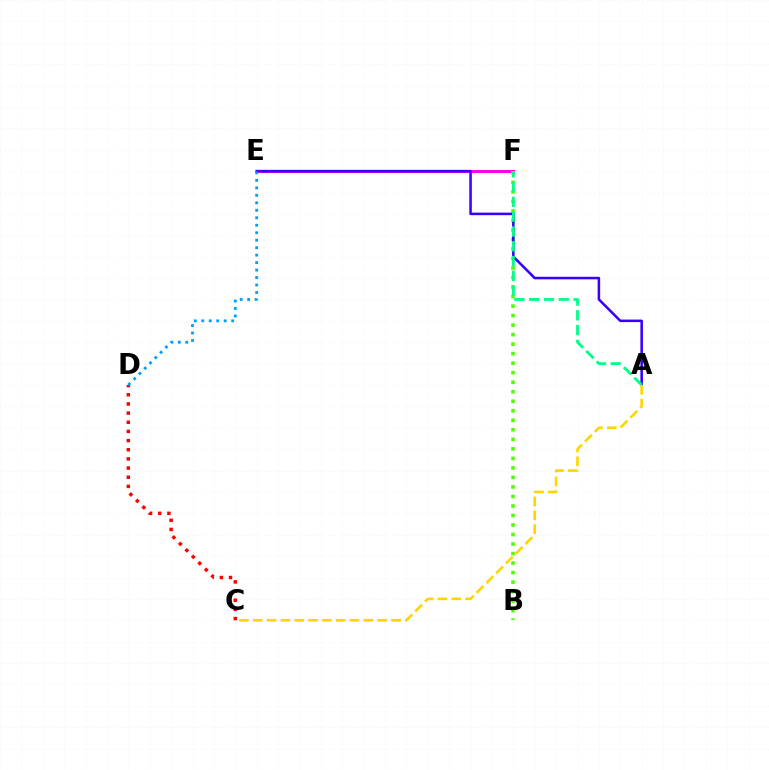{('E', 'F'): [{'color': '#ff00ed', 'line_style': 'solid', 'thickness': 2.16}], ('B', 'F'): [{'color': '#4fff00', 'line_style': 'dotted', 'thickness': 2.59}], ('A', 'E'): [{'color': '#3700ff', 'line_style': 'solid', 'thickness': 1.83}], ('C', 'D'): [{'color': '#ff0000', 'line_style': 'dotted', 'thickness': 2.49}], ('A', 'F'): [{'color': '#00ff86', 'line_style': 'dashed', 'thickness': 2.01}], ('A', 'C'): [{'color': '#ffd500', 'line_style': 'dashed', 'thickness': 1.88}], ('D', 'E'): [{'color': '#009eff', 'line_style': 'dotted', 'thickness': 2.03}]}